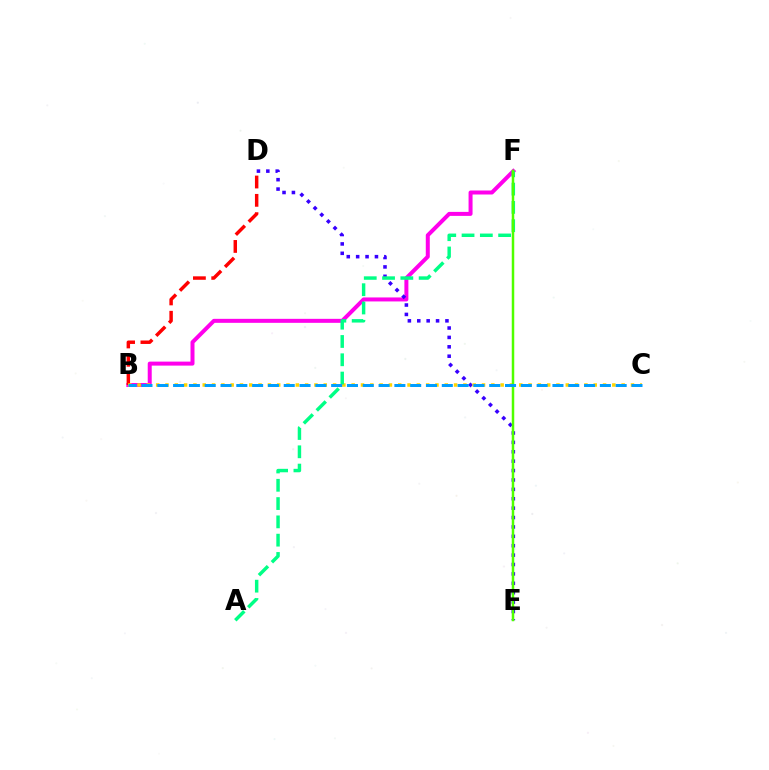{('B', 'F'): [{'color': '#ff00ed', 'line_style': 'solid', 'thickness': 2.88}], ('D', 'E'): [{'color': '#3700ff', 'line_style': 'dotted', 'thickness': 2.55}], ('B', 'D'): [{'color': '#ff0000', 'line_style': 'dashed', 'thickness': 2.49}], ('B', 'C'): [{'color': '#ffd500', 'line_style': 'dotted', 'thickness': 2.53}, {'color': '#009eff', 'line_style': 'dashed', 'thickness': 2.15}], ('A', 'F'): [{'color': '#00ff86', 'line_style': 'dashed', 'thickness': 2.48}], ('E', 'F'): [{'color': '#4fff00', 'line_style': 'solid', 'thickness': 1.79}]}